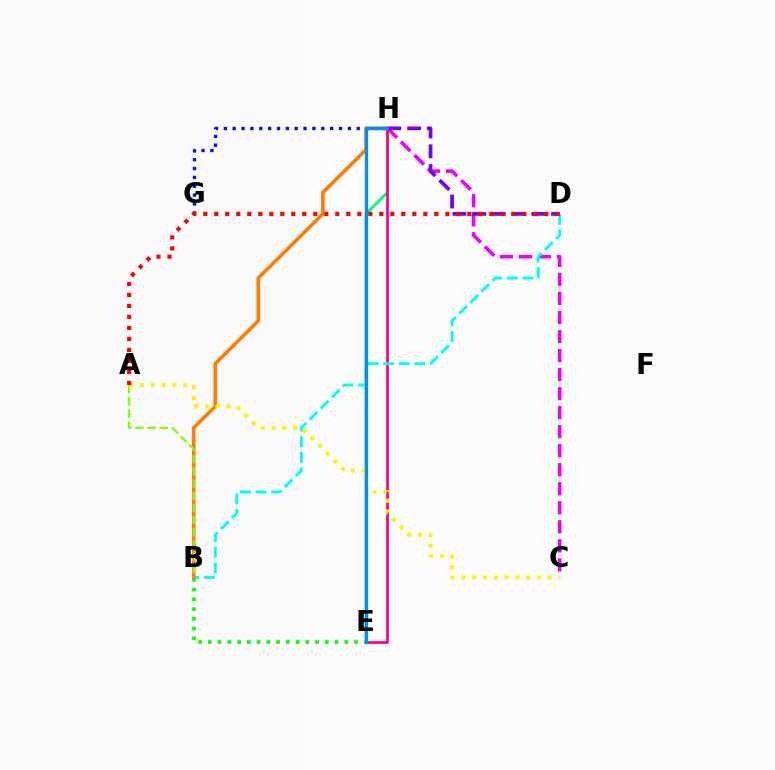{('E', 'H'): [{'color': '#00ff74', 'line_style': 'solid', 'thickness': 2.06}, {'color': '#ff0094', 'line_style': 'solid', 'thickness': 2.0}, {'color': '#008cff', 'line_style': 'solid', 'thickness': 2.36}], ('B', 'E'): [{'color': '#08ff00', 'line_style': 'dotted', 'thickness': 2.65}], ('G', 'H'): [{'color': '#0010ff', 'line_style': 'dotted', 'thickness': 2.41}], ('C', 'H'): [{'color': '#ee00ff', 'line_style': 'dashed', 'thickness': 2.59}], ('B', 'D'): [{'color': '#00fff6', 'line_style': 'dashed', 'thickness': 2.12}], ('B', 'H'): [{'color': '#ff7c00', 'line_style': 'solid', 'thickness': 2.59}], ('A', 'B'): [{'color': '#84ff00', 'line_style': 'dashed', 'thickness': 1.66}], ('D', 'H'): [{'color': '#7200ff', 'line_style': 'dashed', 'thickness': 2.68}], ('A', 'C'): [{'color': '#fcf500', 'line_style': 'dotted', 'thickness': 2.93}], ('A', 'D'): [{'color': '#ff0000', 'line_style': 'dotted', 'thickness': 2.99}]}